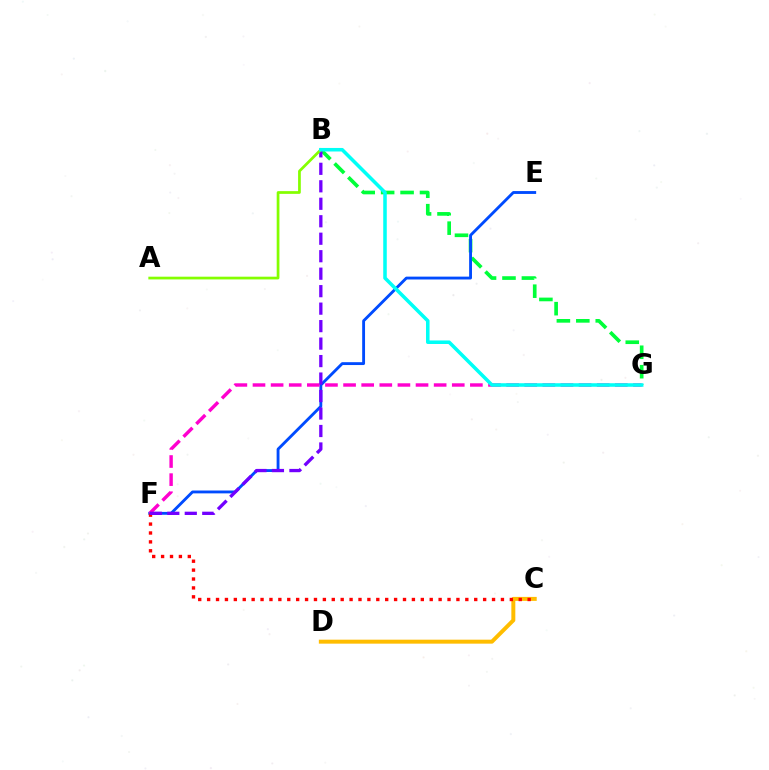{('C', 'D'): [{'color': '#ffbd00', 'line_style': 'solid', 'thickness': 2.86}], ('B', 'G'): [{'color': '#00ff39', 'line_style': 'dashed', 'thickness': 2.64}, {'color': '#00fff6', 'line_style': 'solid', 'thickness': 2.55}], ('E', 'F'): [{'color': '#004bff', 'line_style': 'solid', 'thickness': 2.06}], ('C', 'F'): [{'color': '#ff0000', 'line_style': 'dotted', 'thickness': 2.42}], ('F', 'G'): [{'color': '#ff00cf', 'line_style': 'dashed', 'thickness': 2.46}], ('B', 'F'): [{'color': '#7200ff', 'line_style': 'dashed', 'thickness': 2.37}], ('A', 'B'): [{'color': '#84ff00', 'line_style': 'solid', 'thickness': 1.96}]}